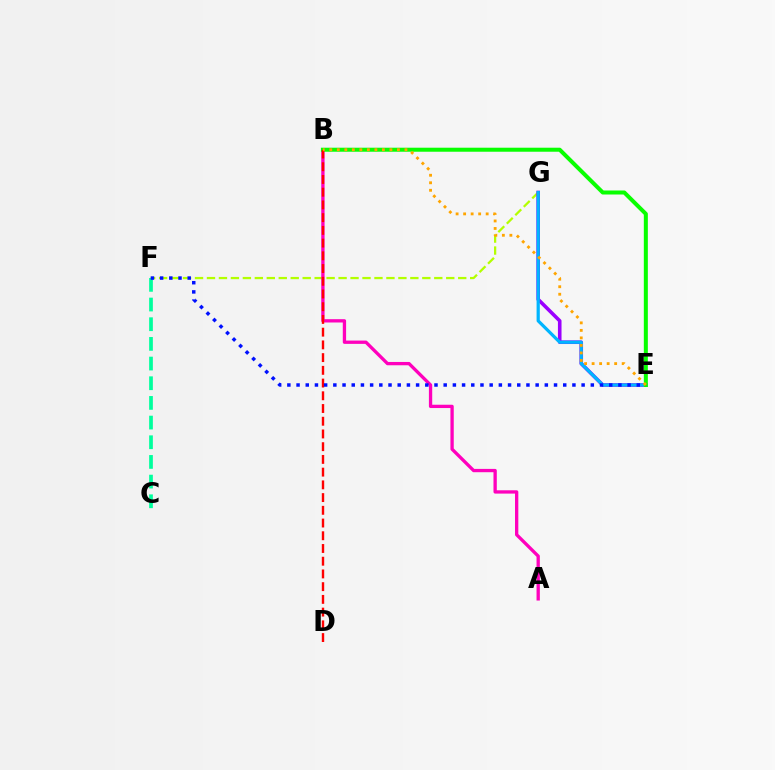{('F', 'G'): [{'color': '#b3ff00', 'line_style': 'dashed', 'thickness': 1.63}], ('A', 'B'): [{'color': '#ff00bd', 'line_style': 'solid', 'thickness': 2.38}], ('E', 'G'): [{'color': '#9b00ff', 'line_style': 'solid', 'thickness': 2.59}, {'color': '#00b5ff', 'line_style': 'solid', 'thickness': 2.31}], ('C', 'F'): [{'color': '#00ff9d', 'line_style': 'dashed', 'thickness': 2.67}], ('B', 'E'): [{'color': '#08ff00', 'line_style': 'solid', 'thickness': 2.89}, {'color': '#ffa500', 'line_style': 'dotted', 'thickness': 2.04}], ('B', 'D'): [{'color': '#ff0000', 'line_style': 'dashed', 'thickness': 1.73}], ('E', 'F'): [{'color': '#0010ff', 'line_style': 'dotted', 'thickness': 2.5}]}